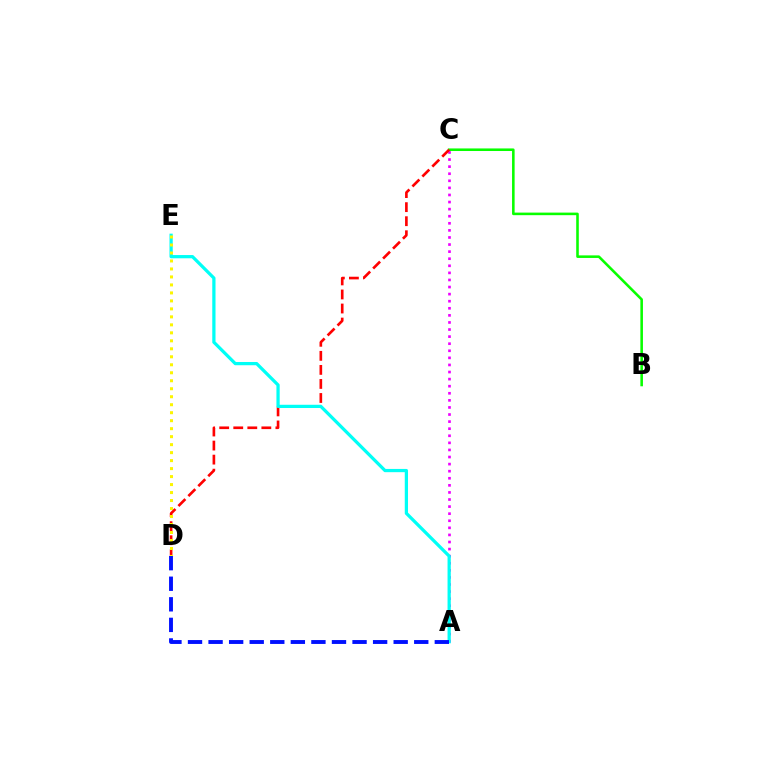{('B', 'C'): [{'color': '#08ff00', 'line_style': 'solid', 'thickness': 1.85}], ('A', 'C'): [{'color': '#ee00ff', 'line_style': 'dotted', 'thickness': 1.92}], ('C', 'D'): [{'color': '#ff0000', 'line_style': 'dashed', 'thickness': 1.91}], ('A', 'E'): [{'color': '#00fff6', 'line_style': 'solid', 'thickness': 2.33}], ('D', 'E'): [{'color': '#fcf500', 'line_style': 'dotted', 'thickness': 2.17}], ('A', 'D'): [{'color': '#0010ff', 'line_style': 'dashed', 'thickness': 2.79}]}